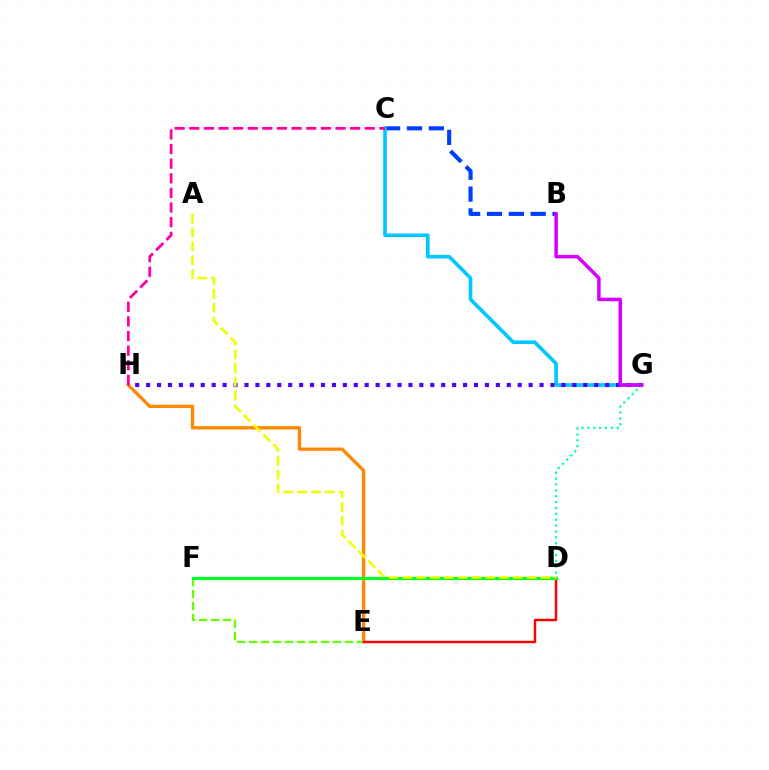{('E', 'F'): [{'color': '#66ff00', 'line_style': 'dashed', 'thickness': 1.63}], ('B', 'C'): [{'color': '#003fff', 'line_style': 'dashed', 'thickness': 2.97}], ('C', 'G'): [{'color': '#00c7ff', 'line_style': 'solid', 'thickness': 2.62}], ('E', 'H'): [{'color': '#ff8800', 'line_style': 'solid', 'thickness': 2.38}], ('C', 'H'): [{'color': '#ff00a0', 'line_style': 'dashed', 'thickness': 1.99}], ('G', 'H'): [{'color': '#4f00ff', 'line_style': 'dotted', 'thickness': 2.97}], ('D', 'E'): [{'color': '#ff0000', 'line_style': 'solid', 'thickness': 1.74}], ('D', 'F'): [{'color': '#00ff27', 'line_style': 'solid', 'thickness': 2.29}], ('D', 'G'): [{'color': '#00ffaf', 'line_style': 'dotted', 'thickness': 1.6}], ('B', 'G'): [{'color': '#d600ff', 'line_style': 'solid', 'thickness': 2.52}], ('A', 'D'): [{'color': '#eeff00', 'line_style': 'dashed', 'thickness': 1.88}]}